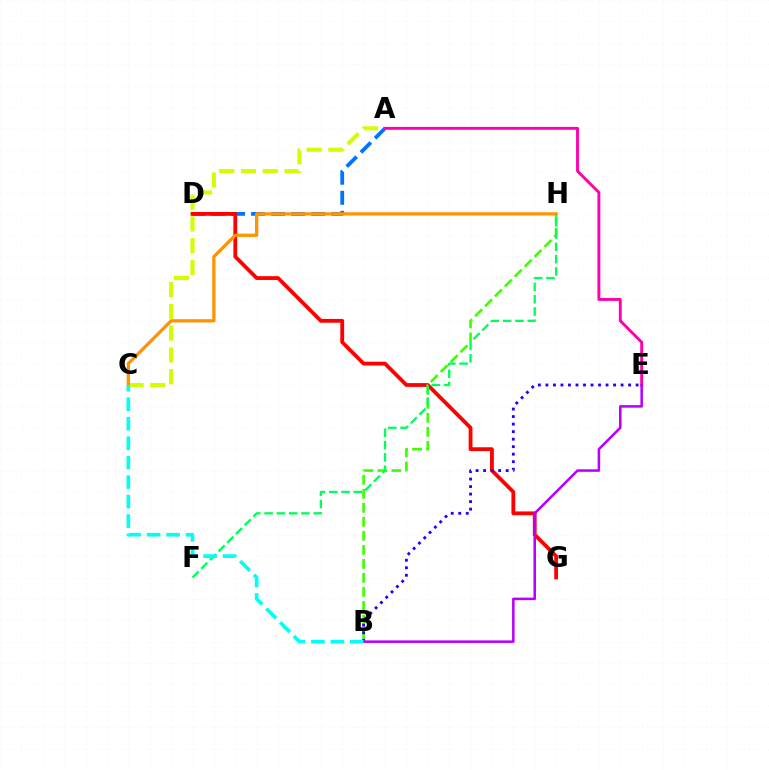{('A', 'D'): [{'color': '#0074ff', 'line_style': 'dashed', 'thickness': 2.72}], ('D', 'G'): [{'color': '#ff0000', 'line_style': 'solid', 'thickness': 2.74}], ('B', 'H'): [{'color': '#3dff00', 'line_style': 'dashed', 'thickness': 1.9}], ('A', 'C'): [{'color': '#d1ff00', 'line_style': 'dashed', 'thickness': 2.96}], ('B', 'E'): [{'color': '#2500ff', 'line_style': 'dotted', 'thickness': 2.04}, {'color': '#b900ff', 'line_style': 'solid', 'thickness': 1.83}], ('A', 'E'): [{'color': '#ff00ac', 'line_style': 'solid', 'thickness': 2.08}], ('C', 'H'): [{'color': '#ff9400', 'line_style': 'solid', 'thickness': 2.35}], ('F', 'H'): [{'color': '#00ff5c', 'line_style': 'dashed', 'thickness': 1.67}], ('B', 'C'): [{'color': '#00fff6', 'line_style': 'dashed', 'thickness': 2.64}]}